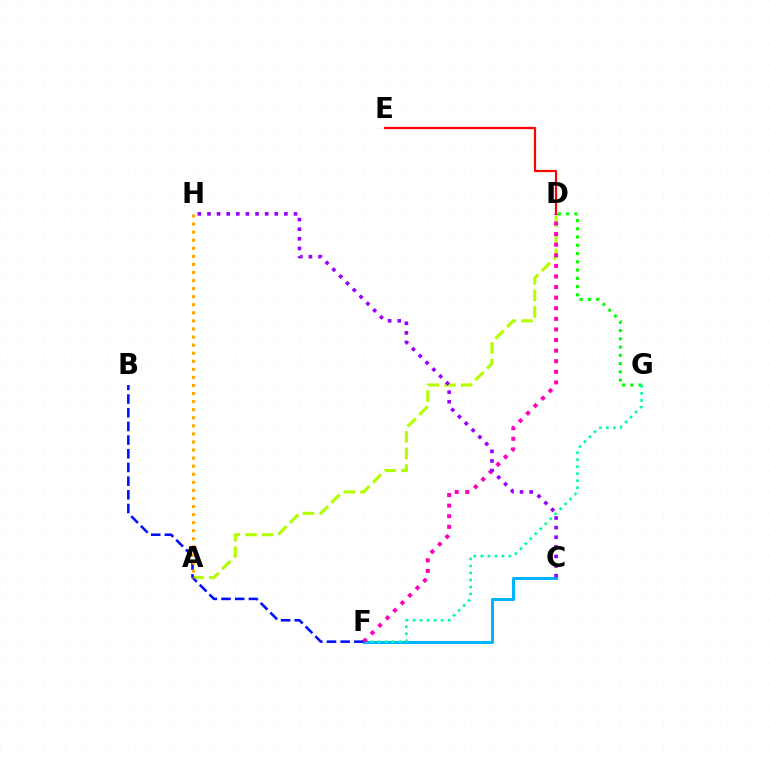{('C', 'F'): [{'color': '#00b5ff', 'line_style': 'solid', 'thickness': 2.17}], ('D', 'E'): [{'color': '#ff0000', 'line_style': 'solid', 'thickness': 1.6}], ('D', 'G'): [{'color': '#08ff00', 'line_style': 'dotted', 'thickness': 2.24}], ('F', 'G'): [{'color': '#00ff9d', 'line_style': 'dotted', 'thickness': 1.91}], ('A', 'D'): [{'color': '#b3ff00', 'line_style': 'dashed', 'thickness': 2.25}], ('D', 'F'): [{'color': '#ff00bd', 'line_style': 'dotted', 'thickness': 2.88}], ('B', 'F'): [{'color': '#0010ff', 'line_style': 'dashed', 'thickness': 1.86}], ('C', 'H'): [{'color': '#9b00ff', 'line_style': 'dotted', 'thickness': 2.61}], ('A', 'H'): [{'color': '#ffa500', 'line_style': 'dotted', 'thickness': 2.19}]}